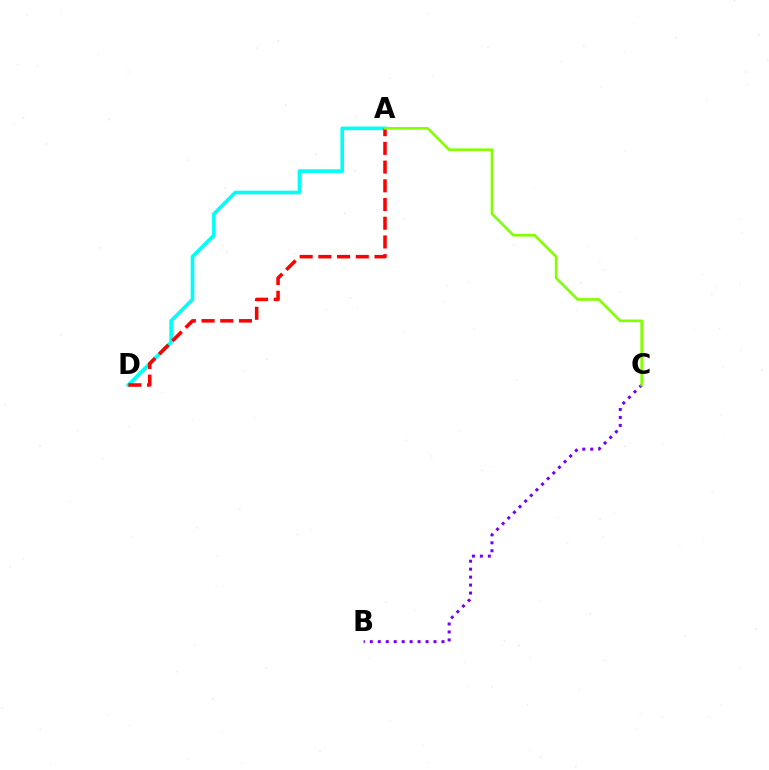{('A', 'D'): [{'color': '#00fff6', 'line_style': 'solid', 'thickness': 2.61}, {'color': '#ff0000', 'line_style': 'dashed', 'thickness': 2.54}], ('B', 'C'): [{'color': '#7200ff', 'line_style': 'dotted', 'thickness': 2.16}], ('A', 'C'): [{'color': '#84ff00', 'line_style': 'solid', 'thickness': 1.89}]}